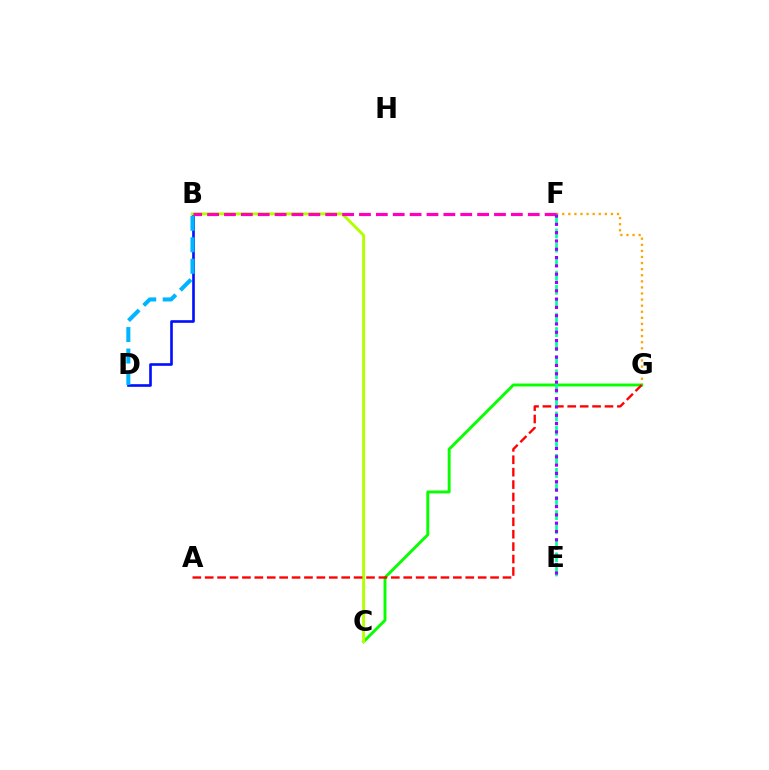{('F', 'G'): [{'color': '#ffa500', 'line_style': 'dotted', 'thickness': 1.65}], ('C', 'G'): [{'color': '#08ff00', 'line_style': 'solid', 'thickness': 2.1}], ('B', 'D'): [{'color': '#0010ff', 'line_style': 'solid', 'thickness': 1.9}, {'color': '#00b5ff', 'line_style': 'dashed', 'thickness': 2.92}], ('B', 'C'): [{'color': '#b3ff00', 'line_style': 'solid', 'thickness': 2.1}], ('A', 'G'): [{'color': '#ff0000', 'line_style': 'dashed', 'thickness': 1.69}], ('B', 'F'): [{'color': '#ff00bd', 'line_style': 'dashed', 'thickness': 2.29}], ('E', 'F'): [{'color': '#00ff9d', 'line_style': 'dashed', 'thickness': 1.91}, {'color': '#9b00ff', 'line_style': 'dotted', 'thickness': 2.26}]}